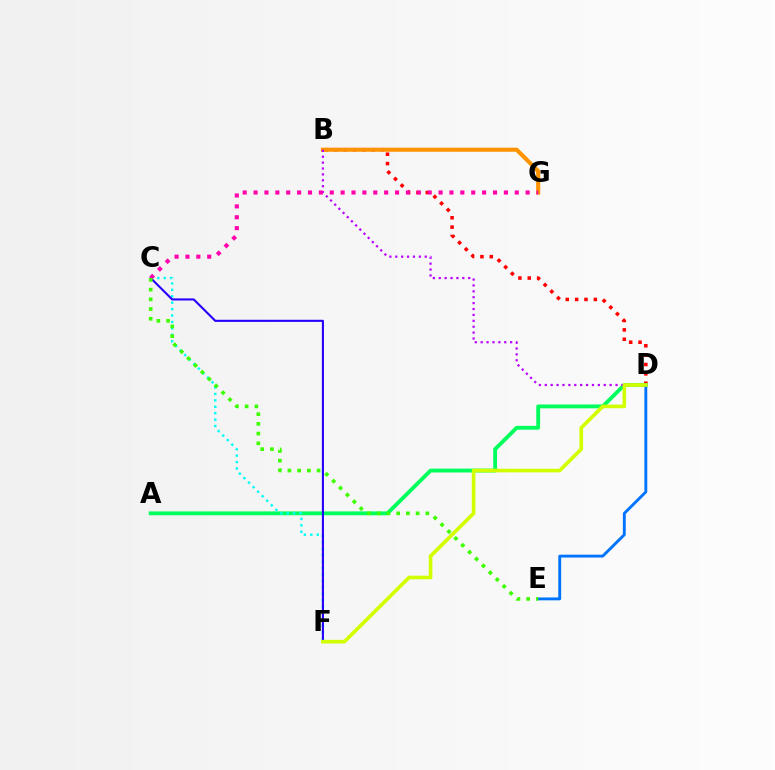{('B', 'D'): [{'color': '#ff0000', 'line_style': 'dotted', 'thickness': 2.54}, {'color': '#b900ff', 'line_style': 'dotted', 'thickness': 1.6}], ('A', 'D'): [{'color': '#00ff5c', 'line_style': 'solid', 'thickness': 2.77}], ('B', 'G'): [{'color': '#ff9400', 'line_style': 'solid', 'thickness': 2.96}], ('C', 'F'): [{'color': '#00fff6', 'line_style': 'dotted', 'thickness': 1.74}, {'color': '#2500ff', 'line_style': 'solid', 'thickness': 1.52}], ('D', 'E'): [{'color': '#0074ff', 'line_style': 'solid', 'thickness': 2.07}], ('C', 'G'): [{'color': '#ff00ac', 'line_style': 'dotted', 'thickness': 2.96}], ('D', 'F'): [{'color': '#d1ff00', 'line_style': 'solid', 'thickness': 2.62}], ('C', 'E'): [{'color': '#3dff00', 'line_style': 'dotted', 'thickness': 2.64}]}